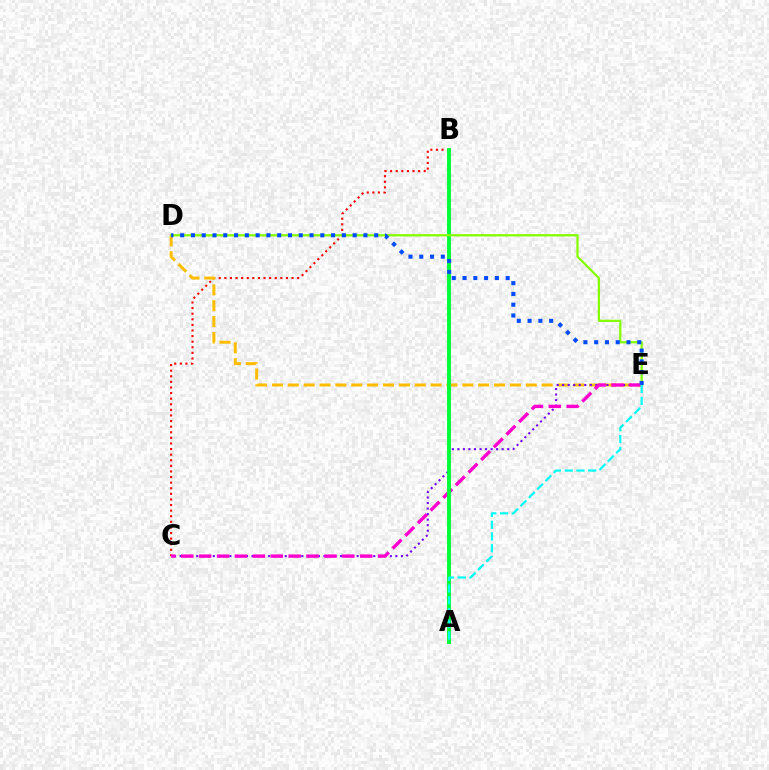{('B', 'C'): [{'color': '#ff0000', 'line_style': 'dotted', 'thickness': 1.52}], ('D', 'E'): [{'color': '#ffbd00', 'line_style': 'dashed', 'thickness': 2.16}, {'color': '#84ff00', 'line_style': 'solid', 'thickness': 1.62}, {'color': '#004bff', 'line_style': 'dotted', 'thickness': 2.93}], ('C', 'E'): [{'color': '#7200ff', 'line_style': 'dotted', 'thickness': 1.5}, {'color': '#ff00cf', 'line_style': 'dashed', 'thickness': 2.43}], ('A', 'B'): [{'color': '#00ff39', 'line_style': 'solid', 'thickness': 2.83}], ('A', 'E'): [{'color': '#00fff6', 'line_style': 'dashed', 'thickness': 1.6}]}